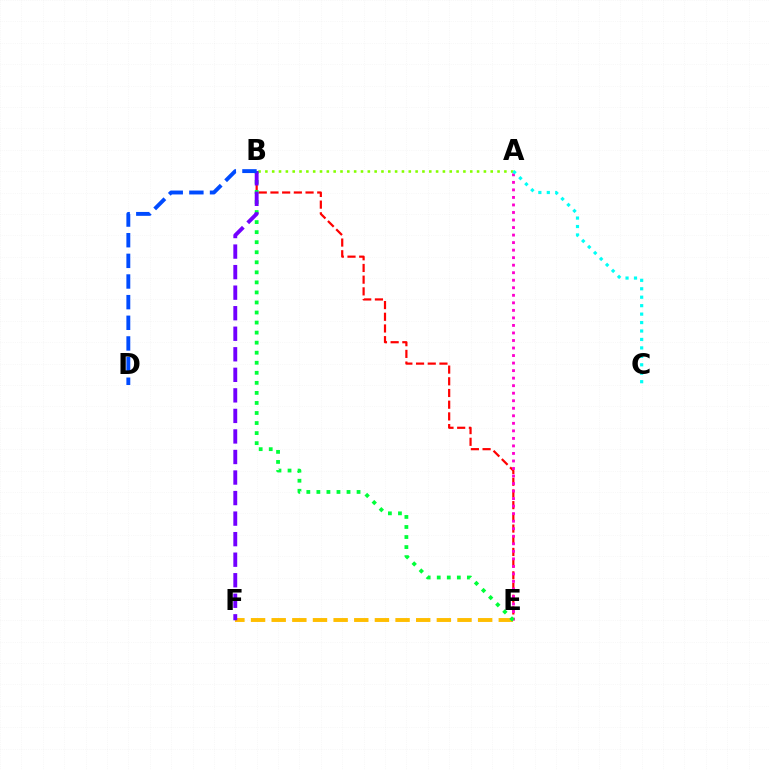{('A', 'B'): [{'color': '#84ff00', 'line_style': 'dotted', 'thickness': 1.86}], ('E', 'F'): [{'color': '#ffbd00', 'line_style': 'dashed', 'thickness': 2.8}], ('B', 'E'): [{'color': '#ff0000', 'line_style': 'dashed', 'thickness': 1.59}, {'color': '#00ff39', 'line_style': 'dotted', 'thickness': 2.73}], ('A', 'E'): [{'color': '#ff00cf', 'line_style': 'dotted', 'thickness': 2.05}], ('B', 'F'): [{'color': '#7200ff', 'line_style': 'dashed', 'thickness': 2.79}], ('A', 'C'): [{'color': '#00fff6', 'line_style': 'dotted', 'thickness': 2.3}], ('B', 'D'): [{'color': '#004bff', 'line_style': 'dashed', 'thickness': 2.8}]}